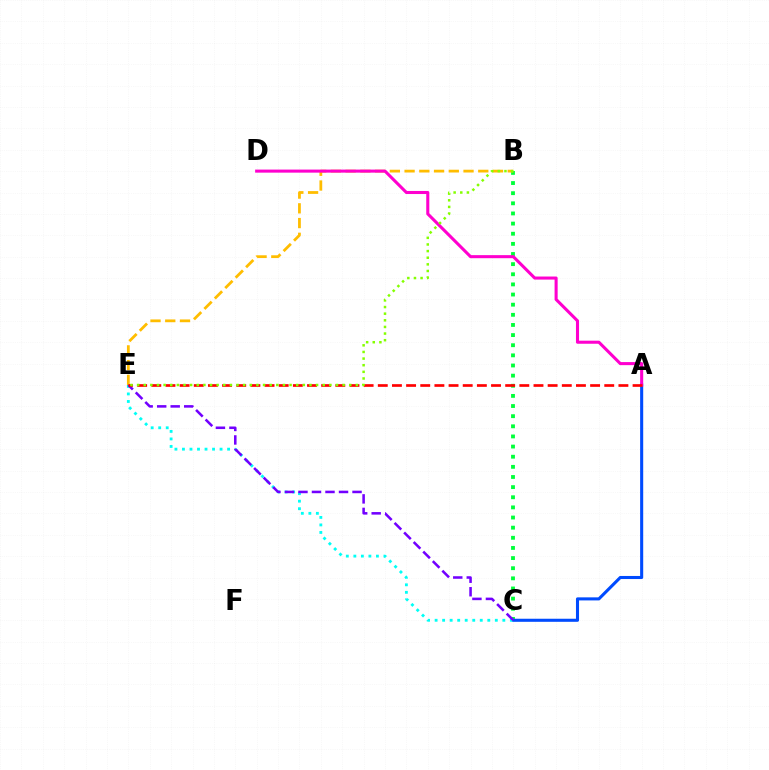{('B', 'C'): [{'color': '#00ff39', 'line_style': 'dotted', 'thickness': 2.75}], ('A', 'C'): [{'color': '#004bff', 'line_style': 'solid', 'thickness': 2.21}], ('B', 'E'): [{'color': '#ffbd00', 'line_style': 'dashed', 'thickness': 2.0}, {'color': '#84ff00', 'line_style': 'dotted', 'thickness': 1.8}], ('C', 'E'): [{'color': '#00fff6', 'line_style': 'dotted', 'thickness': 2.04}, {'color': '#7200ff', 'line_style': 'dashed', 'thickness': 1.84}], ('A', 'D'): [{'color': '#ff00cf', 'line_style': 'solid', 'thickness': 2.21}], ('A', 'E'): [{'color': '#ff0000', 'line_style': 'dashed', 'thickness': 1.92}]}